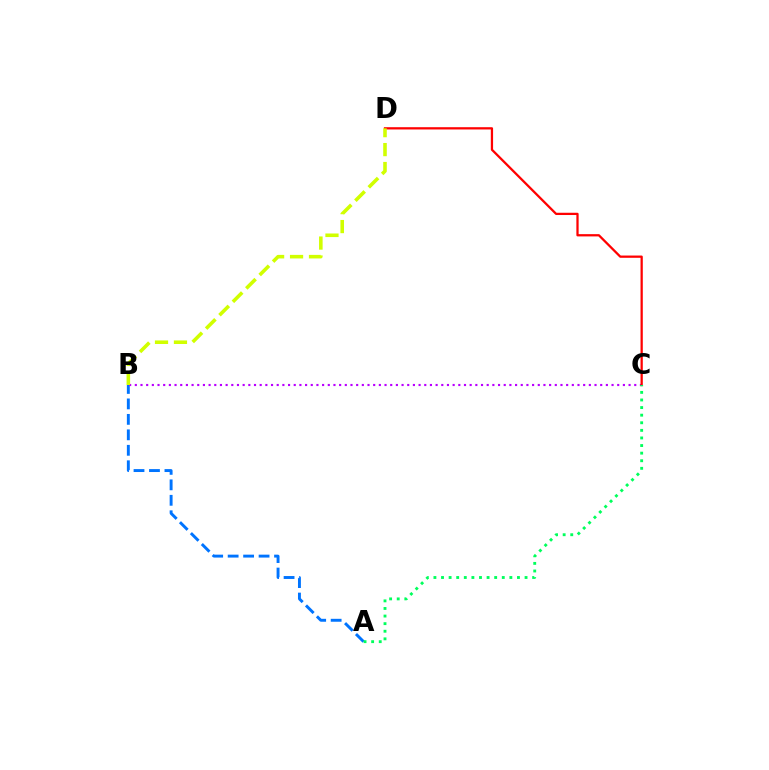{('A', 'B'): [{'color': '#0074ff', 'line_style': 'dashed', 'thickness': 2.1}], ('B', 'C'): [{'color': '#b900ff', 'line_style': 'dotted', 'thickness': 1.54}], ('C', 'D'): [{'color': '#ff0000', 'line_style': 'solid', 'thickness': 1.63}], ('A', 'C'): [{'color': '#00ff5c', 'line_style': 'dotted', 'thickness': 2.06}], ('B', 'D'): [{'color': '#d1ff00', 'line_style': 'dashed', 'thickness': 2.57}]}